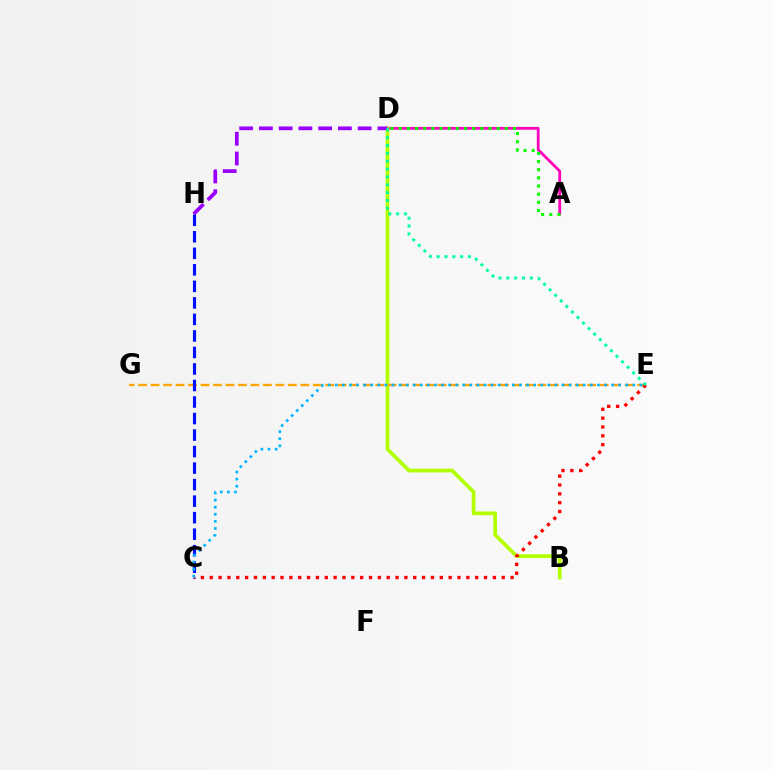{('A', 'D'): [{'color': '#ff00bd', 'line_style': 'solid', 'thickness': 2.01}, {'color': '#08ff00', 'line_style': 'dotted', 'thickness': 2.22}], ('B', 'D'): [{'color': '#b3ff00', 'line_style': 'solid', 'thickness': 2.69}], ('E', 'G'): [{'color': '#ffa500', 'line_style': 'dashed', 'thickness': 1.69}], ('C', 'E'): [{'color': '#ff0000', 'line_style': 'dotted', 'thickness': 2.4}, {'color': '#00b5ff', 'line_style': 'dotted', 'thickness': 1.93}], ('D', 'H'): [{'color': '#9b00ff', 'line_style': 'dashed', 'thickness': 2.68}], ('C', 'H'): [{'color': '#0010ff', 'line_style': 'dashed', 'thickness': 2.24}], ('D', 'E'): [{'color': '#00ff9d', 'line_style': 'dotted', 'thickness': 2.13}]}